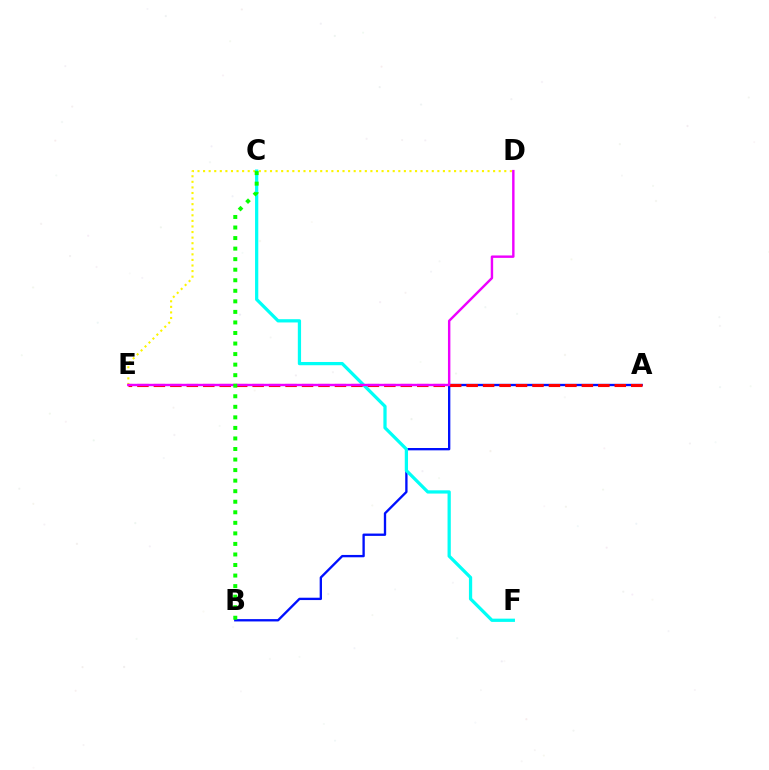{('D', 'E'): [{'color': '#fcf500', 'line_style': 'dotted', 'thickness': 1.52}, {'color': '#ee00ff', 'line_style': 'solid', 'thickness': 1.74}], ('A', 'B'): [{'color': '#0010ff', 'line_style': 'solid', 'thickness': 1.68}], ('C', 'F'): [{'color': '#00fff6', 'line_style': 'solid', 'thickness': 2.34}], ('A', 'E'): [{'color': '#ff0000', 'line_style': 'dashed', 'thickness': 2.24}], ('B', 'C'): [{'color': '#08ff00', 'line_style': 'dotted', 'thickness': 2.87}]}